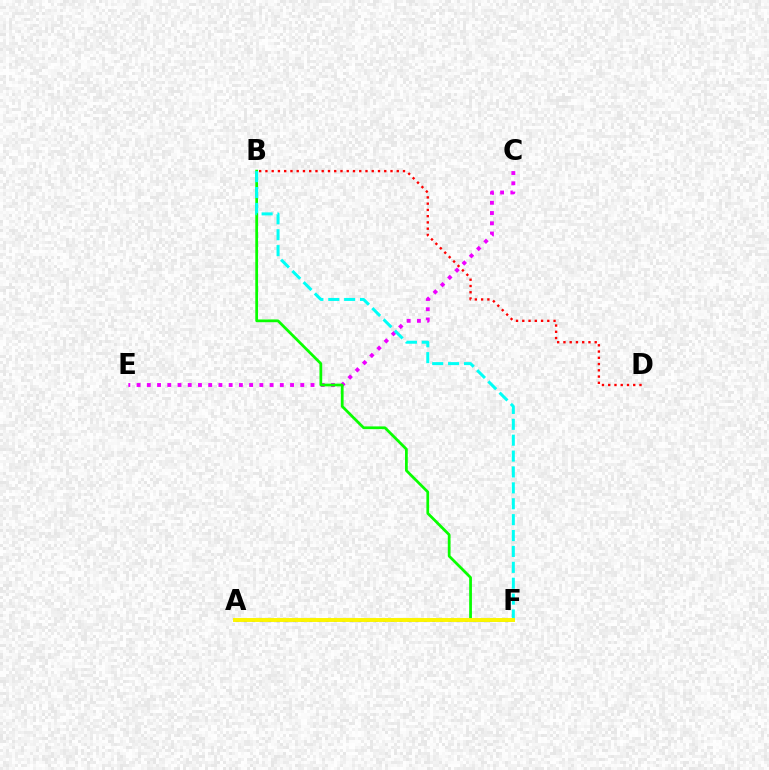{('A', 'F'): [{'color': '#0010ff', 'line_style': 'dotted', 'thickness': 2.22}, {'color': '#fcf500', 'line_style': 'solid', 'thickness': 2.83}], ('B', 'D'): [{'color': '#ff0000', 'line_style': 'dotted', 'thickness': 1.7}], ('C', 'E'): [{'color': '#ee00ff', 'line_style': 'dotted', 'thickness': 2.78}], ('B', 'F'): [{'color': '#08ff00', 'line_style': 'solid', 'thickness': 1.98}, {'color': '#00fff6', 'line_style': 'dashed', 'thickness': 2.16}]}